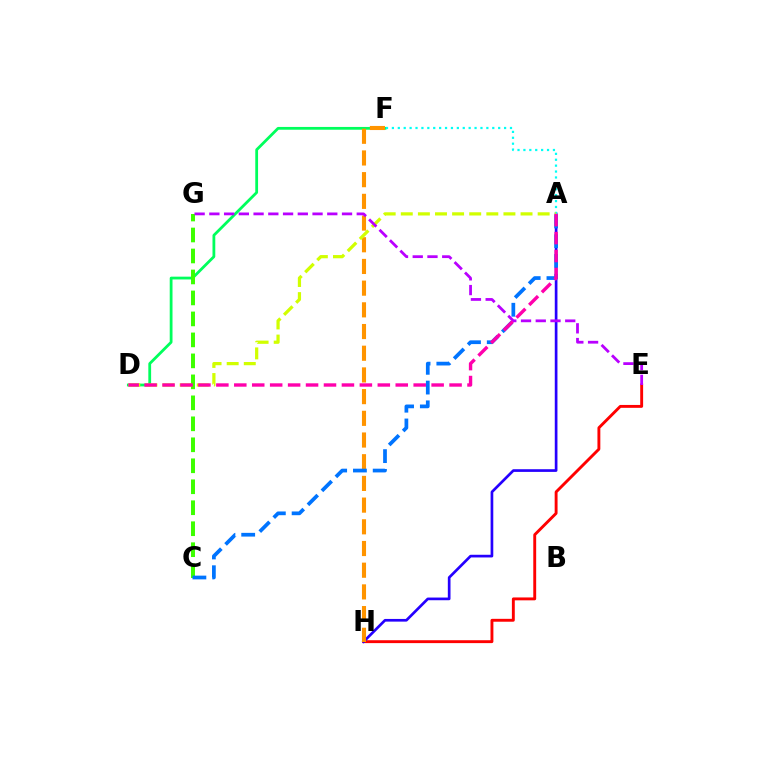{('E', 'H'): [{'color': '#ff0000', 'line_style': 'solid', 'thickness': 2.08}], ('A', 'H'): [{'color': '#2500ff', 'line_style': 'solid', 'thickness': 1.93}], ('D', 'F'): [{'color': '#00ff5c', 'line_style': 'solid', 'thickness': 2.01}], ('C', 'G'): [{'color': '#3dff00', 'line_style': 'dashed', 'thickness': 2.85}], ('F', 'H'): [{'color': '#ff9400', 'line_style': 'dashed', 'thickness': 2.95}], ('A', 'F'): [{'color': '#00fff6', 'line_style': 'dotted', 'thickness': 1.6}], ('A', 'C'): [{'color': '#0074ff', 'line_style': 'dashed', 'thickness': 2.68}], ('A', 'D'): [{'color': '#d1ff00', 'line_style': 'dashed', 'thickness': 2.32}, {'color': '#ff00ac', 'line_style': 'dashed', 'thickness': 2.44}], ('E', 'G'): [{'color': '#b900ff', 'line_style': 'dashed', 'thickness': 2.0}]}